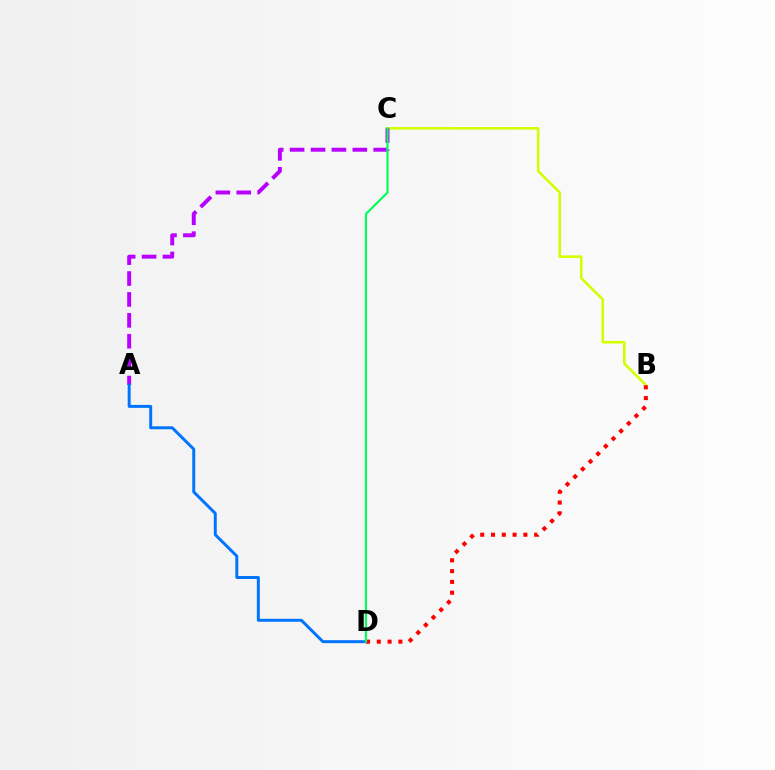{('B', 'C'): [{'color': '#d1ff00', 'line_style': 'solid', 'thickness': 1.86}], ('A', 'C'): [{'color': '#b900ff', 'line_style': 'dashed', 'thickness': 2.84}], ('A', 'D'): [{'color': '#0074ff', 'line_style': 'solid', 'thickness': 2.13}], ('B', 'D'): [{'color': '#ff0000', 'line_style': 'dotted', 'thickness': 2.93}], ('C', 'D'): [{'color': '#00ff5c', 'line_style': 'solid', 'thickness': 1.55}]}